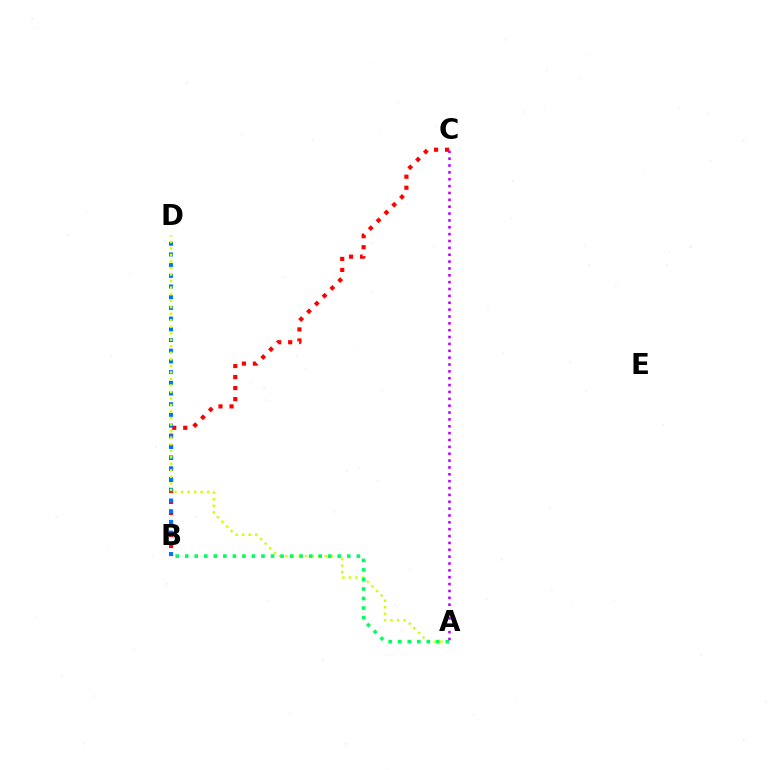{('B', 'C'): [{'color': '#ff0000', 'line_style': 'dotted', 'thickness': 3.0}], ('B', 'D'): [{'color': '#0074ff', 'line_style': 'dotted', 'thickness': 2.91}], ('A', 'D'): [{'color': '#d1ff00', 'line_style': 'dotted', 'thickness': 1.77}], ('A', 'B'): [{'color': '#00ff5c', 'line_style': 'dotted', 'thickness': 2.59}], ('A', 'C'): [{'color': '#b900ff', 'line_style': 'dotted', 'thickness': 1.86}]}